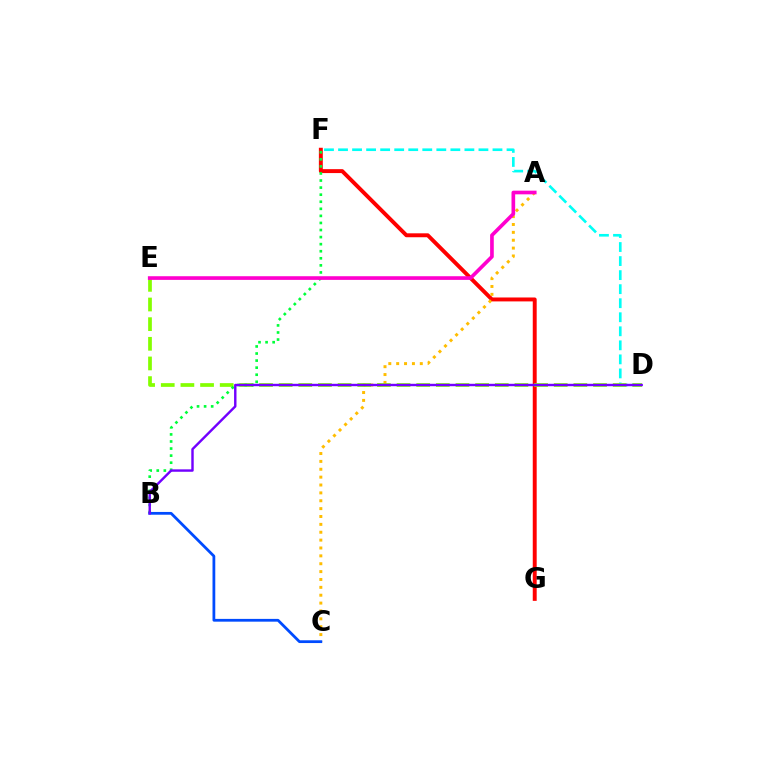{('F', 'G'): [{'color': '#ff0000', 'line_style': 'solid', 'thickness': 2.83}], ('A', 'C'): [{'color': '#ffbd00', 'line_style': 'dotted', 'thickness': 2.14}], ('D', 'F'): [{'color': '#00fff6', 'line_style': 'dashed', 'thickness': 1.91}], ('D', 'E'): [{'color': '#84ff00', 'line_style': 'dashed', 'thickness': 2.67}], ('B', 'F'): [{'color': '#00ff39', 'line_style': 'dotted', 'thickness': 1.92}], ('A', 'E'): [{'color': '#ff00cf', 'line_style': 'solid', 'thickness': 2.64}], ('B', 'C'): [{'color': '#004bff', 'line_style': 'solid', 'thickness': 2.0}], ('B', 'D'): [{'color': '#7200ff', 'line_style': 'solid', 'thickness': 1.74}]}